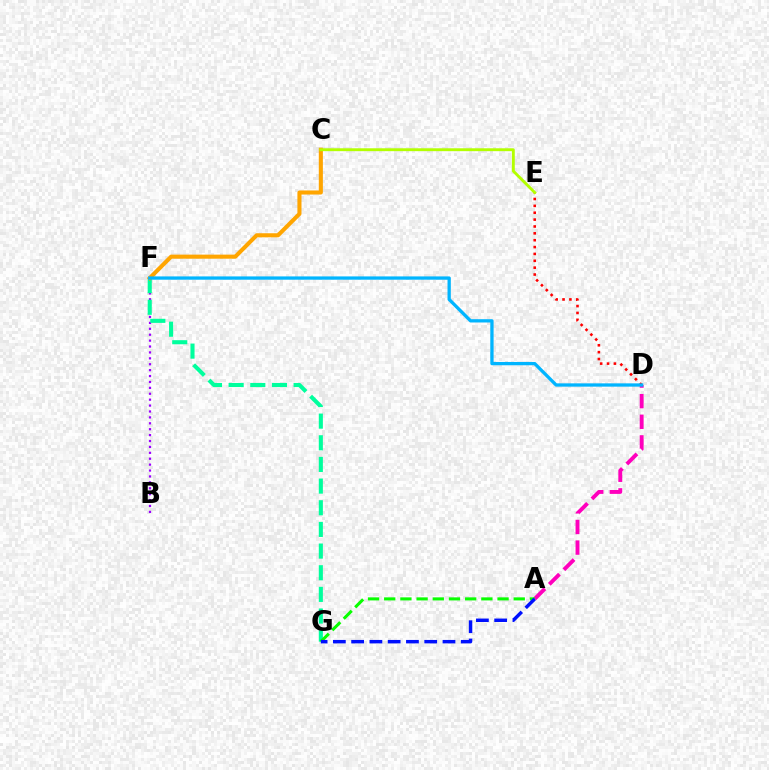{('B', 'F'): [{'color': '#9b00ff', 'line_style': 'dotted', 'thickness': 1.6}], ('A', 'D'): [{'color': '#ff00bd', 'line_style': 'dashed', 'thickness': 2.8}], ('F', 'G'): [{'color': '#00ff9d', 'line_style': 'dashed', 'thickness': 2.94}], ('D', 'E'): [{'color': '#ff0000', 'line_style': 'dotted', 'thickness': 1.87}], ('C', 'F'): [{'color': '#ffa500', 'line_style': 'solid', 'thickness': 2.94}], ('A', 'G'): [{'color': '#08ff00', 'line_style': 'dashed', 'thickness': 2.2}, {'color': '#0010ff', 'line_style': 'dashed', 'thickness': 2.48}], ('D', 'F'): [{'color': '#00b5ff', 'line_style': 'solid', 'thickness': 2.37}], ('C', 'E'): [{'color': '#b3ff00', 'line_style': 'solid', 'thickness': 2.08}]}